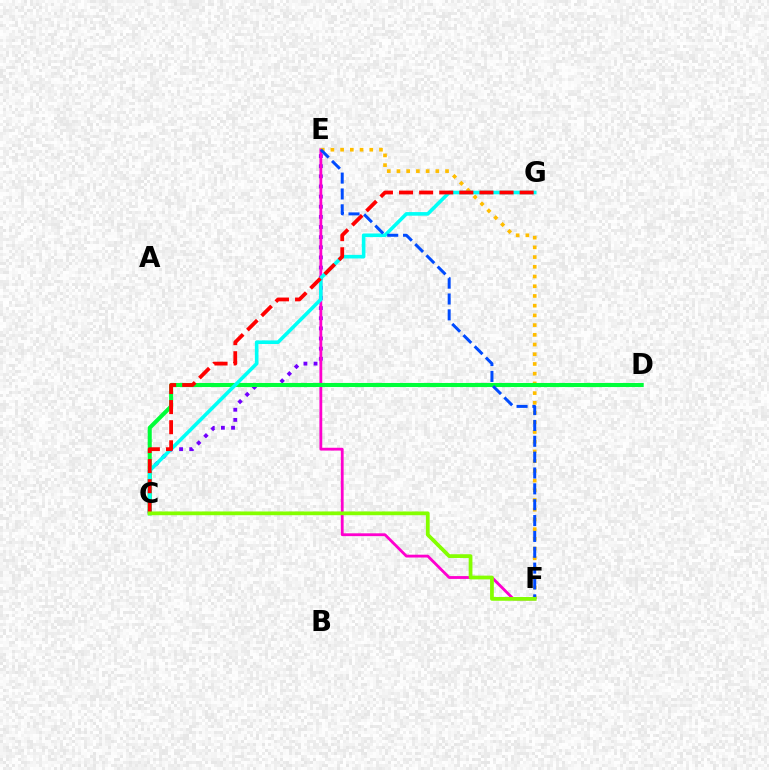{('C', 'E'): [{'color': '#7200ff', 'line_style': 'dotted', 'thickness': 2.75}], ('E', 'F'): [{'color': '#ff00cf', 'line_style': 'solid', 'thickness': 2.03}, {'color': '#ffbd00', 'line_style': 'dotted', 'thickness': 2.64}, {'color': '#004bff', 'line_style': 'dashed', 'thickness': 2.15}], ('C', 'D'): [{'color': '#00ff39', 'line_style': 'solid', 'thickness': 2.92}], ('C', 'G'): [{'color': '#00fff6', 'line_style': 'solid', 'thickness': 2.59}, {'color': '#ff0000', 'line_style': 'dashed', 'thickness': 2.73}], ('C', 'F'): [{'color': '#84ff00', 'line_style': 'solid', 'thickness': 2.7}]}